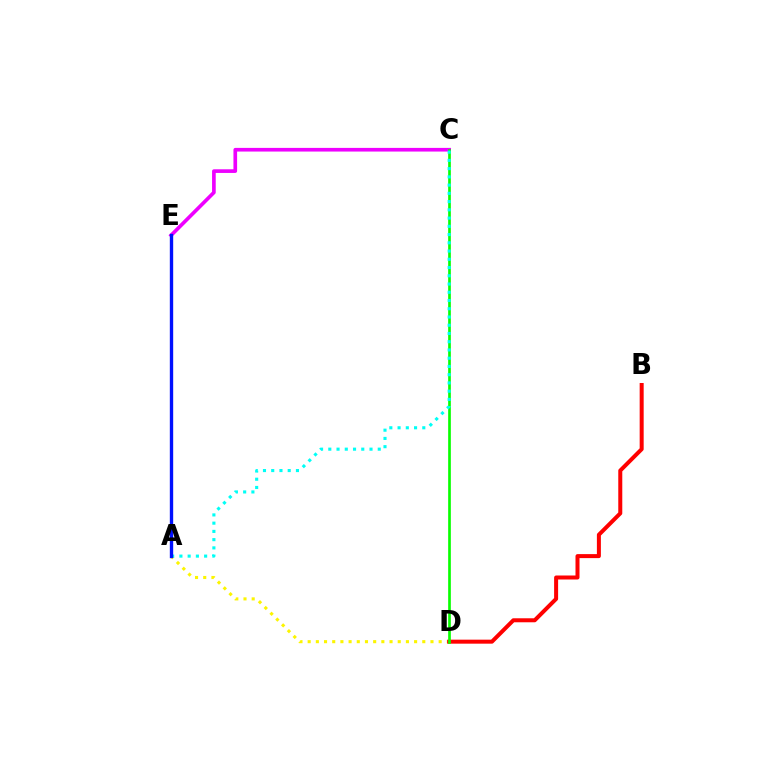{('A', 'D'): [{'color': '#fcf500', 'line_style': 'dotted', 'thickness': 2.22}], ('B', 'D'): [{'color': '#ff0000', 'line_style': 'solid', 'thickness': 2.88}], ('C', 'E'): [{'color': '#ee00ff', 'line_style': 'solid', 'thickness': 2.64}], ('C', 'D'): [{'color': '#08ff00', 'line_style': 'solid', 'thickness': 1.93}], ('A', 'C'): [{'color': '#00fff6', 'line_style': 'dotted', 'thickness': 2.24}], ('A', 'E'): [{'color': '#0010ff', 'line_style': 'solid', 'thickness': 2.42}]}